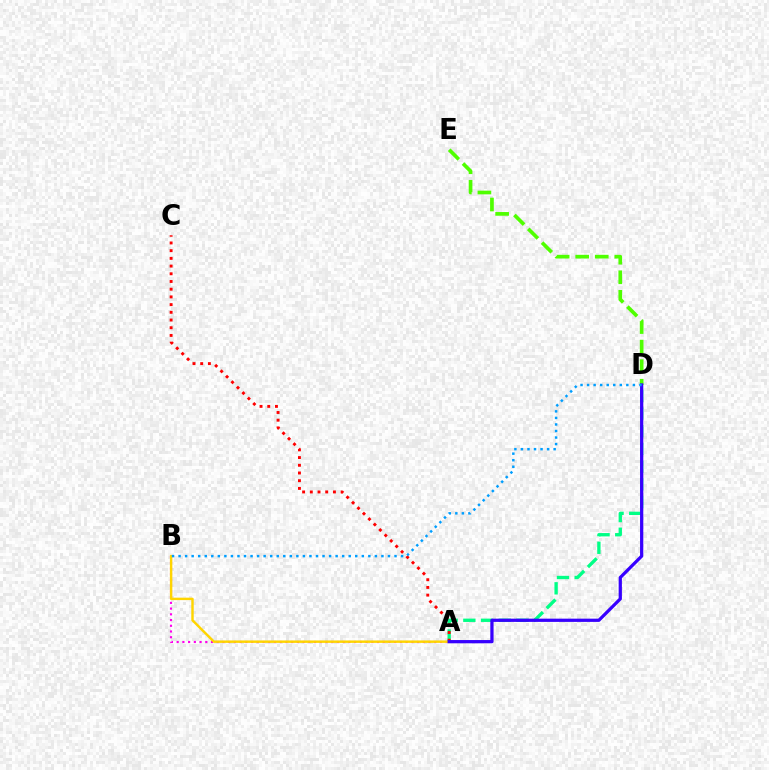{('A', 'B'): [{'color': '#ff00ed', 'line_style': 'dotted', 'thickness': 1.56}, {'color': '#ffd500', 'line_style': 'solid', 'thickness': 1.75}], ('A', 'D'): [{'color': '#00ff86', 'line_style': 'dashed', 'thickness': 2.4}, {'color': '#3700ff', 'line_style': 'solid', 'thickness': 2.33}], ('A', 'C'): [{'color': '#ff0000', 'line_style': 'dotted', 'thickness': 2.09}], ('D', 'E'): [{'color': '#4fff00', 'line_style': 'dashed', 'thickness': 2.66}], ('B', 'D'): [{'color': '#009eff', 'line_style': 'dotted', 'thickness': 1.78}]}